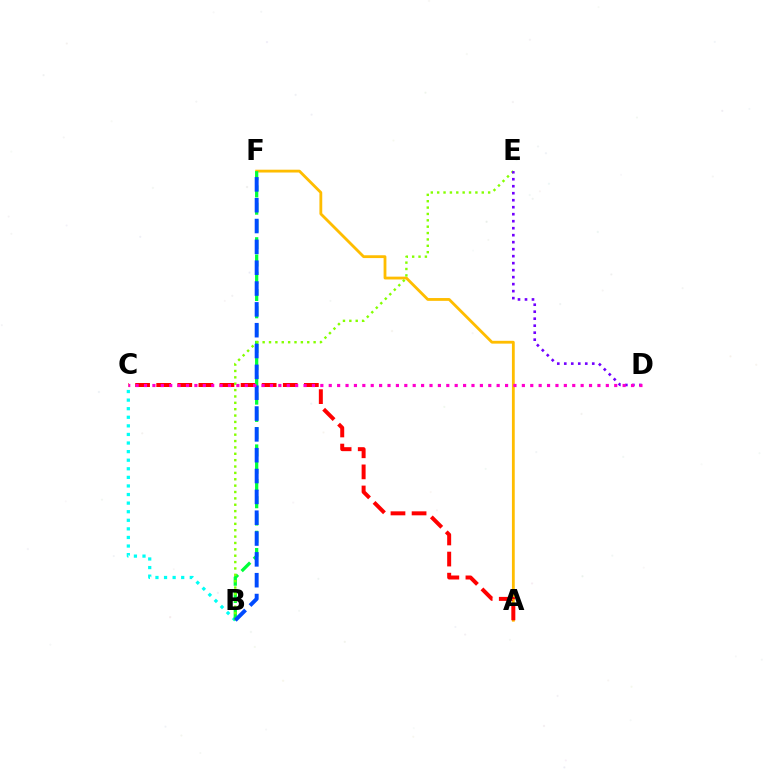{('A', 'F'): [{'color': '#ffbd00', 'line_style': 'solid', 'thickness': 2.03}], ('B', 'C'): [{'color': '#00fff6', 'line_style': 'dotted', 'thickness': 2.33}], ('A', 'C'): [{'color': '#ff0000', 'line_style': 'dashed', 'thickness': 2.87}], ('B', 'F'): [{'color': '#00ff39', 'line_style': 'dashed', 'thickness': 2.35}, {'color': '#004bff', 'line_style': 'dashed', 'thickness': 2.83}], ('B', 'E'): [{'color': '#84ff00', 'line_style': 'dotted', 'thickness': 1.73}], ('D', 'E'): [{'color': '#7200ff', 'line_style': 'dotted', 'thickness': 1.9}], ('C', 'D'): [{'color': '#ff00cf', 'line_style': 'dotted', 'thickness': 2.28}]}